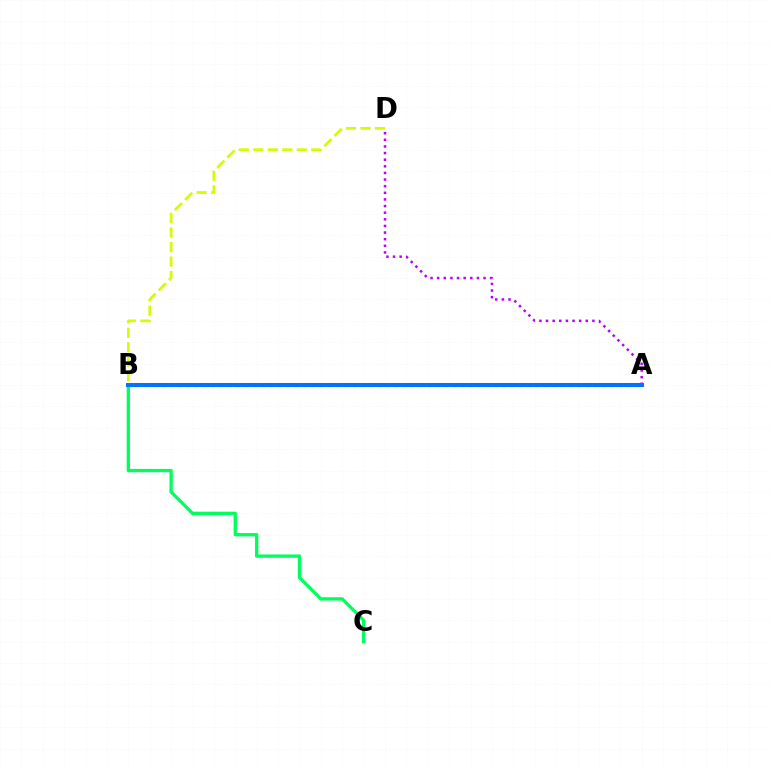{('B', 'C'): [{'color': '#00ff5c', 'line_style': 'solid', 'thickness': 2.39}], ('A', 'D'): [{'color': '#b900ff', 'line_style': 'dotted', 'thickness': 1.8}], ('A', 'B'): [{'color': '#ff0000', 'line_style': 'dotted', 'thickness': 2.26}, {'color': '#0074ff', 'line_style': 'solid', 'thickness': 2.9}], ('B', 'D'): [{'color': '#d1ff00', 'line_style': 'dashed', 'thickness': 1.97}]}